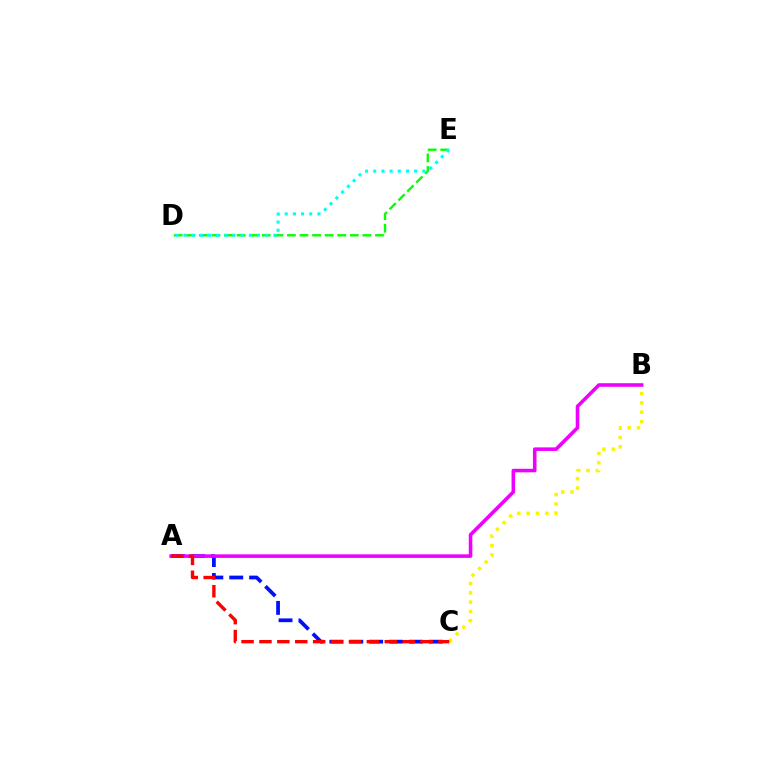{('A', 'C'): [{'color': '#0010ff', 'line_style': 'dashed', 'thickness': 2.7}, {'color': '#ff0000', 'line_style': 'dashed', 'thickness': 2.43}], ('D', 'E'): [{'color': '#08ff00', 'line_style': 'dashed', 'thickness': 1.71}, {'color': '#00fff6', 'line_style': 'dotted', 'thickness': 2.22}], ('B', 'C'): [{'color': '#fcf500', 'line_style': 'dotted', 'thickness': 2.54}], ('A', 'B'): [{'color': '#ee00ff', 'line_style': 'solid', 'thickness': 2.56}]}